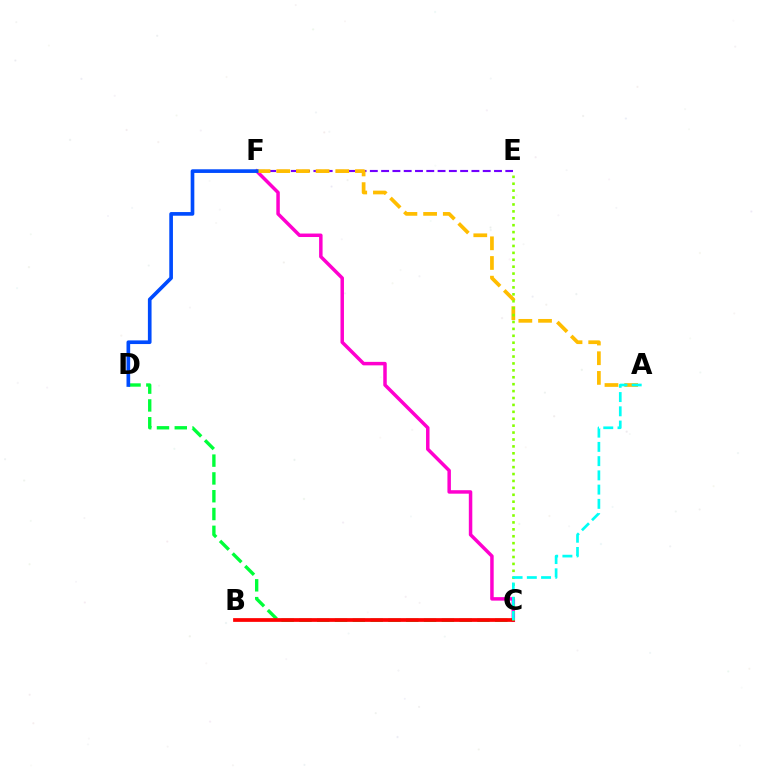{('C', 'F'): [{'color': '#ff00cf', 'line_style': 'solid', 'thickness': 2.51}], ('E', 'F'): [{'color': '#7200ff', 'line_style': 'dashed', 'thickness': 1.53}], ('C', 'D'): [{'color': '#00ff39', 'line_style': 'dashed', 'thickness': 2.42}], ('A', 'F'): [{'color': '#ffbd00', 'line_style': 'dashed', 'thickness': 2.67}], ('D', 'F'): [{'color': '#004bff', 'line_style': 'solid', 'thickness': 2.63}], ('B', 'C'): [{'color': '#ff0000', 'line_style': 'solid', 'thickness': 2.69}], ('C', 'E'): [{'color': '#84ff00', 'line_style': 'dotted', 'thickness': 1.88}], ('A', 'C'): [{'color': '#00fff6', 'line_style': 'dashed', 'thickness': 1.93}]}